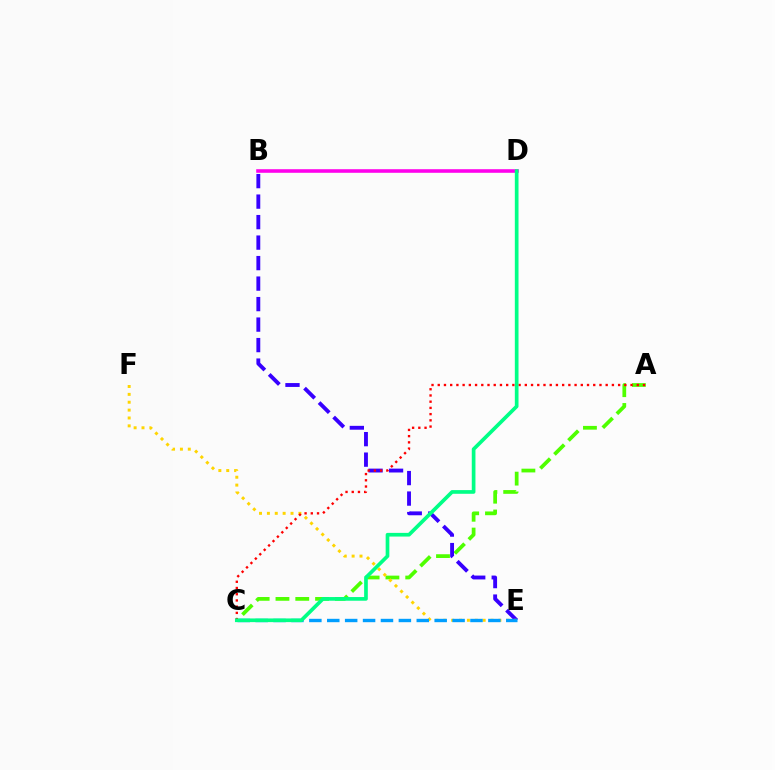{('A', 'C'): [{'color': '#4fff00', 'line_style': 'dashed', 'thickness': 2.69}, {'color': '#ff0000', 'line_style': 'dotted', 'thickness': 1.69}], ('B', 'E'): [{'color': '#3700ff', 'line_style': 'dashed', 'thickness': 2.78}], ('B', 'D'): [{'color': '#ff00ed', 'line_style': 'solid', 'thickness': 2.58}], ('E', 'F'): [{'color': '#ffd500', 'line_style': 'dotted', 'thickness': 2.14}], ('C', 'E'): [{'color': '#009eff', 'line_style': 'dashed', 'thickness': 2.43}], ('C', 'D'): [{'color': '#00ff86', 'line_style': 'solid', 'thickness': 2.65}]}